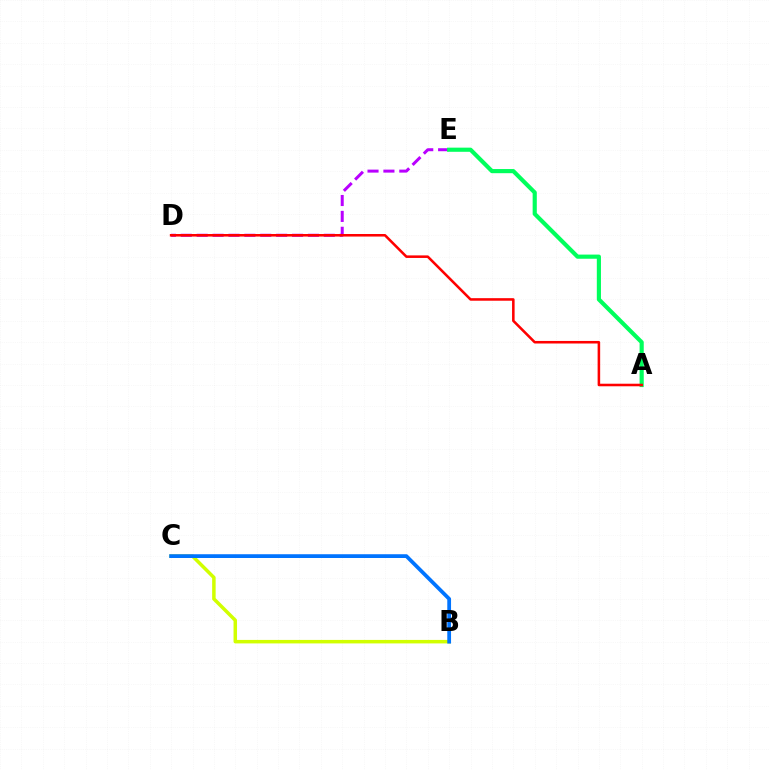{('D', 'E'): [{'color': '#b900ff', 'line_style': 'dashed', 'thickness': 2.16}], ('B', 'C'): [{'color': '#d1ff00', 'line_style': 'solid', 'thickness': 2.52}, {'color': '#0074ff', 'line_style': 'solid', 'thickness': 2.71}], ('A', 'E'): [{'color': '#00ff5c', 'line_style': 'solid', 'thickness': 2.99}], ('A', 'D'): [{'color': '#ff0000', 'line_style': 'solid', 'thickness': 1.84}]}